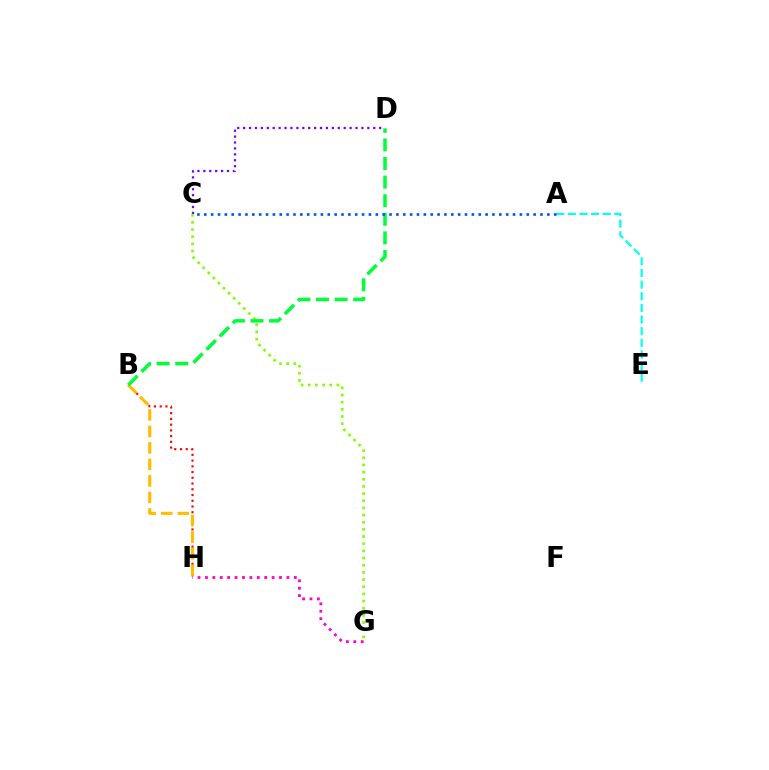{('B', 'H'): [{'color': '#ff0000', 'line_style': 'dotted', 'thickness': 1.56}, {'color': '#ffbd00', 'line_style': 'dashed', 'thickness': 2.24}], ('C', 'D'): [{'color': '#7200ff', 'line_style': 'dotted', 'thickness': 1.61}], ('A', 'E'): [{'color': '#00fff6', 'line_style': 'dashed', 'thickness': 1.58}], ('G', 'H'): [{'color': '#ff00cf', 'line_style': 'dotted', 'thickness': 2.01}], ('C', 'G'): [{'color': '#84ff00', 'line_style': 'dotted', 'thickness': 1.95}], ('B', 'D'): [{'color': '#00ff39', 'line_style': 'dashed', 'thickness': 2.53}], ('A', 'C'): [{'color': '#004bff', 'line_style': 'dotted', 'thickness': 1.86}]}